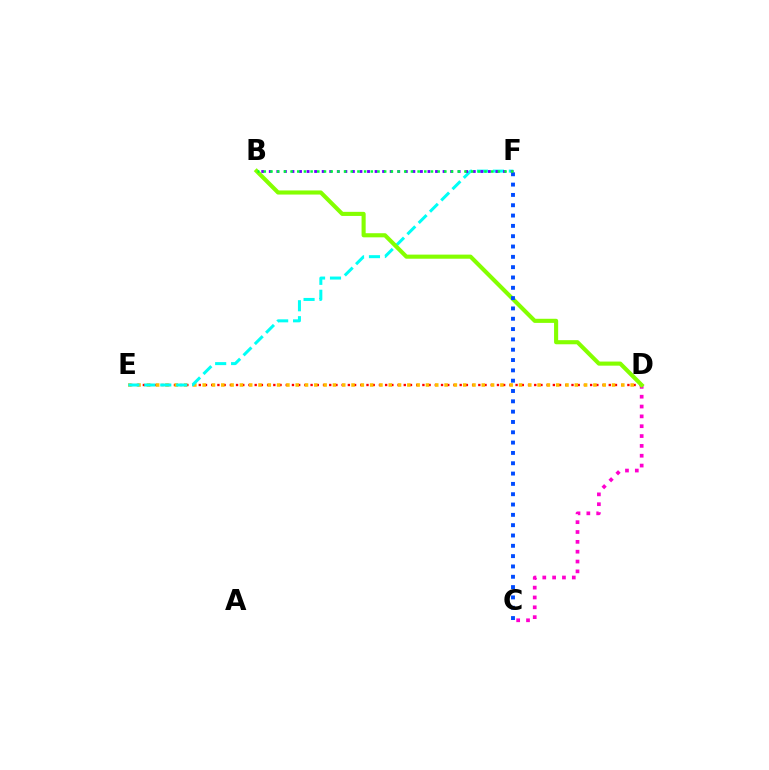{('C', 'D'): [{'color': '#ff00cf', 'line_style': 'dotted', 'thickness': 2.67}], ('D', 'E'): [{'color': '#ff0000', 'line_style': 'dotted', 'thickness': 1.69}, {'color': '#ffbd00', 'line_style': 'dotted', 'thickness': 2.53}], ('E', 'F'): [{'color': '#00fff6', 'line_style': 'dashed', 'thickness': 2.17}], ('B', 'D'): [{'color': '#84ff00', 'line_style': 'solid', 'thickness': 2.96}], ('C', 'F'): [{'color': '#004bff', 'line_style': 'dotted', 'thickness': 2.8}], ('B', 'F'): [{'color': '#7200ff', 'line_style': 'dotted', 'thickness': 2.05}, {'color': '#00ff39', 'line_style': 'dotted', 'thickness': 1.82}]}